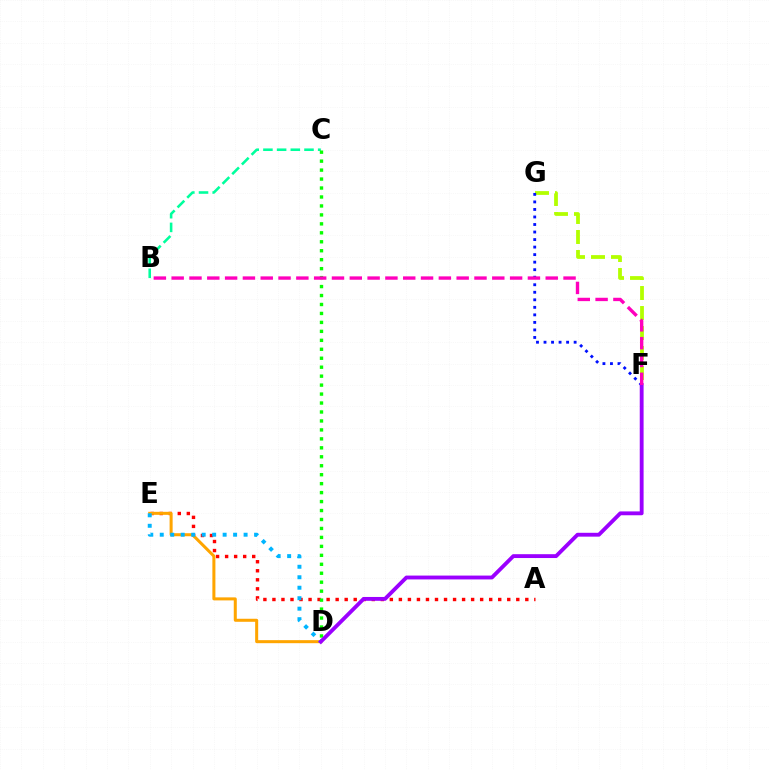{('A', 'E'): [{'color': '#ff0000', 'line_style': 'dotted', 'thickness': 2.45}], ('F', 'G'): [{'color': '#b3ff00', 'line_style': 'dashed', 'thickness': 2.72}, {'color': '#0010ff', 'line_style': 'dotted', 'thickness': 2.05}], ('D', 'E'): [{'color': '#ffa500', 'line_style': 'solid', 'thickness': 2.18}, {'color': '#00b5ff', 'line_style': 'dotted', 'thickness': 2.85}], ('B', 'C'): [{'color': '#00ff9d', 'line_style': 'dashed', 'thickness': 1.86}], ('C', 'D'): [{'color': '#08ff00', 'line_style': 'dotted', 'thickness': 2.43}], ('D', 'F'): [{'color': '#9b00ff', 'line_style': 'solid', 'thickness': 2.77}], ('B', 'F'): [{'color': '#ff00bd', 'line_style': 'dashed', 'thickness': 2.42}]}